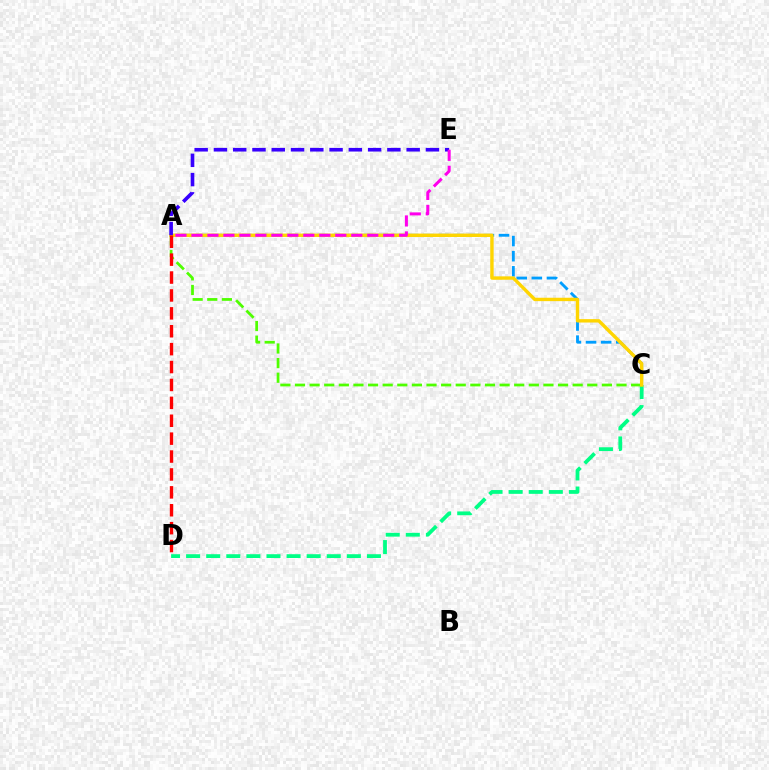{('C', 'D'): [{'color': '#00ff86', 'line_style': 'dashed', 'thickness': 2.73}], ('A', 'C'): [{'color': '#009eff', 'line_style': 'dashed', 'thickness': 2.05}, {'color': '#4fff00', 'line_style': 'dashed', 'thickness': 1.99}, {'color': '#ffd500', 'line_style': 'solid', 'thickness': 2.45}], ('A', 'E'): [{'color': '#3700ff', 'line_style': 'dashed', 'thickness': 2.62}, {'color': '#ff00ed', 'line_style': 'dashed', 'thickness': 2.17}], ('A', 'D'): [{'color': '#ff0000', 'line_style': 'dashed', 'thickness': 2.43}]}